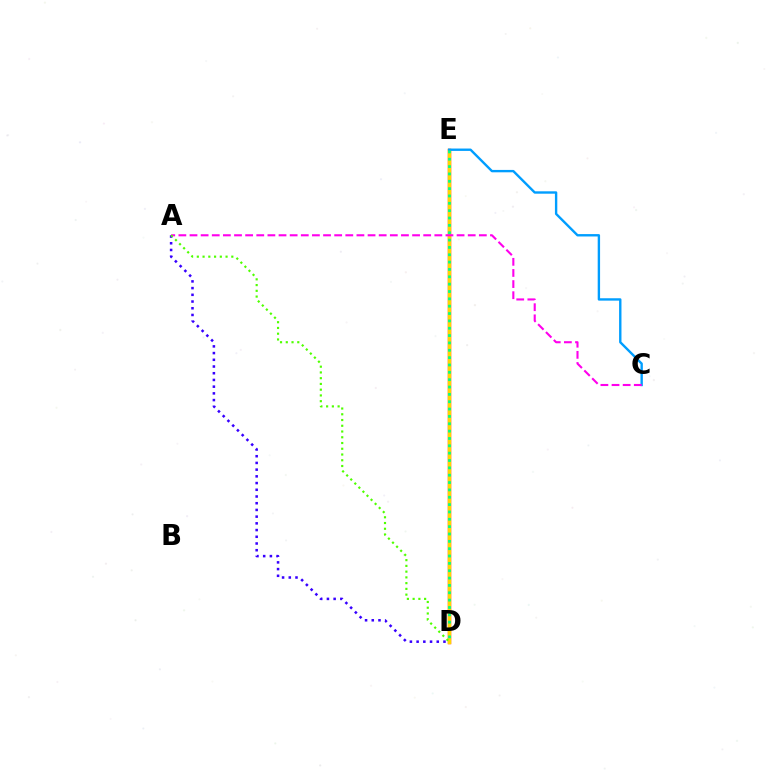{('D', 'E'): [{'color': '#ff0000', 'line_style': 'solid', 'thickness': 2.42}, {'color': '#ffd500', 'line_style': 'solid', 'thickness': 2.45}, {'color': '#00ff86', 'line_style': 'dotted', 'thickness': 2.0}], ('A', 'D'): [{'color': '#3700ff', 'line_style': 'dotted', 'thickness': 1.82}, {'color': '#4fff00', 'line_style': 'dotted', 'thickness': 1.56}], ('C', 'E'): [{'color': '#009eff', 'line_style': 'solid', 'thickness': 1.71}], ('A', 'C'): [{'color': '#ff00ed', 'line_style': 'dashed', 'thickness': 1.51}]}